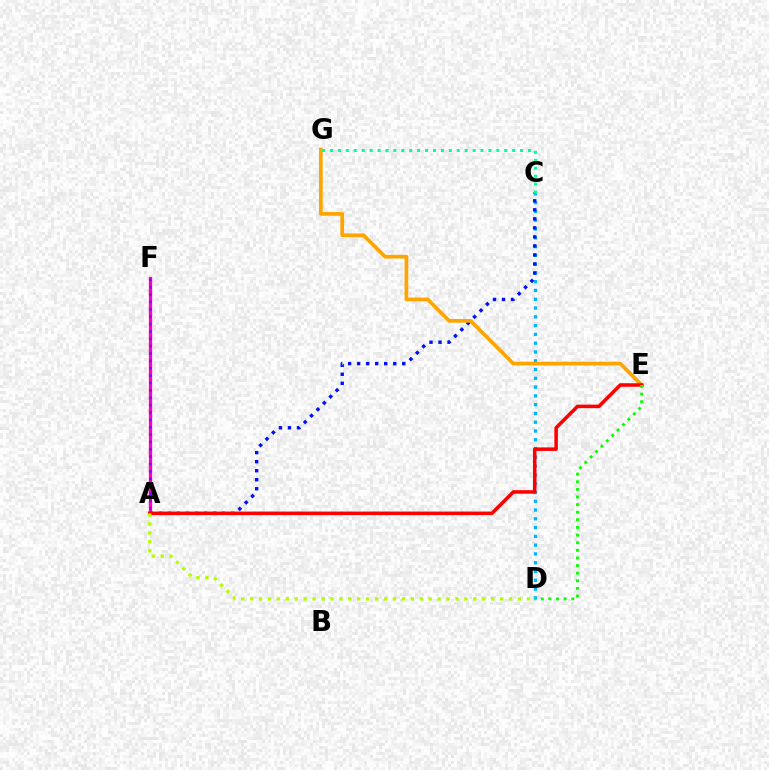{('C', 'D'): [{'color': '#00b5ff', 'line_style': 'dotted', 'thickness': 2.39}], ('A', 'F'): [{'color': '#ff00bd', 'line_style': 'solid', 'thickness': 2.36}, {'color': '#9b00ff', 'line_style': 'dotted', 'thickness': 2.0}], ('A', 'C'): [{'color': '#0010ff', 'line_style': 'dotted', 'thickness': 2.45}], ('E', 'G'): [{'color': '#ffa500', 'line_style': 'solid', 'thickness': 2.67}], ('A', 'E'): [{'color': '#ff0000', 'line_style': 'solid', 'thickness': 2.55}], ('A', 'D'): [{'color': '#b3ff00', 'line_style': 'dotted', 'thickness': 2.43}], ('D', 'E'): [{'color': '#08ff00', 'line_style': 'dotted', 'thickness': 2.07}], ('C', 'G'): [{'color': '#00ff9d', 'line_style': 'dotted', 'thickness': 2.15}]}